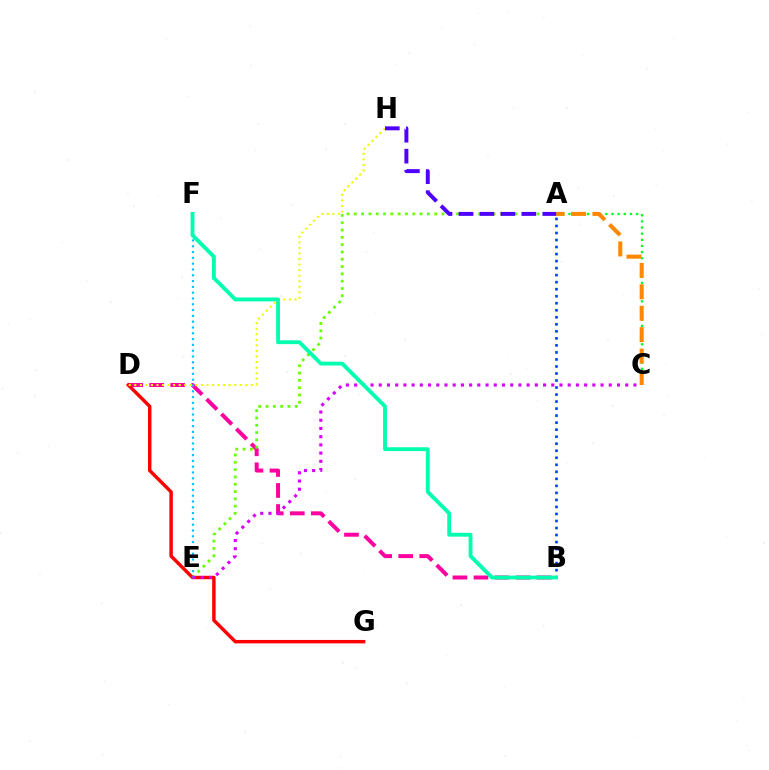{('B', 'D'): [{'color': '#ff00a0', 'line_style': 'dashed', 'thickness': 2.86}], ('A', 'E'): [{'color': '#66ff00', 'line_style': 'dotted', 'thickness': 1.99}], ('D', 'G'): [{'color': '#ff0000', 'line_style': 'solid', 'thickness': 2.47}], ('E', 'F'): [{'color': '#00c7ff', 'line_style': 'dotted', 'thickness': 1.58}], ('A', 'C'): [{'color': '#00ff27', 'line_style': 'dotted', 'thickness': 1.67}, {'color': '#ff8800', 'line_style': 'dashed', 'thickness': 2.91}], ('D', 'H'): [{'color': '#eeff00', 'line_style': 'dotted', 'thickness': 1.51}], ('A', 'B'): [{'color': '#003fff', 'line_style': 'dotted', 'thickness': 1.91}], ('C', 'E'): [{'color': '#d600ff', 'line_style': 'dotted', 'thickness': 2.23}], ('A', 'H'): [{'color': '#4f00ff', 'line_style': 'dashed', 'thickness': 2.85}], ('B', 'F'): [{'color': '#00ffaf', 'line_style': 'solid', 'thickness': 2.76}]}